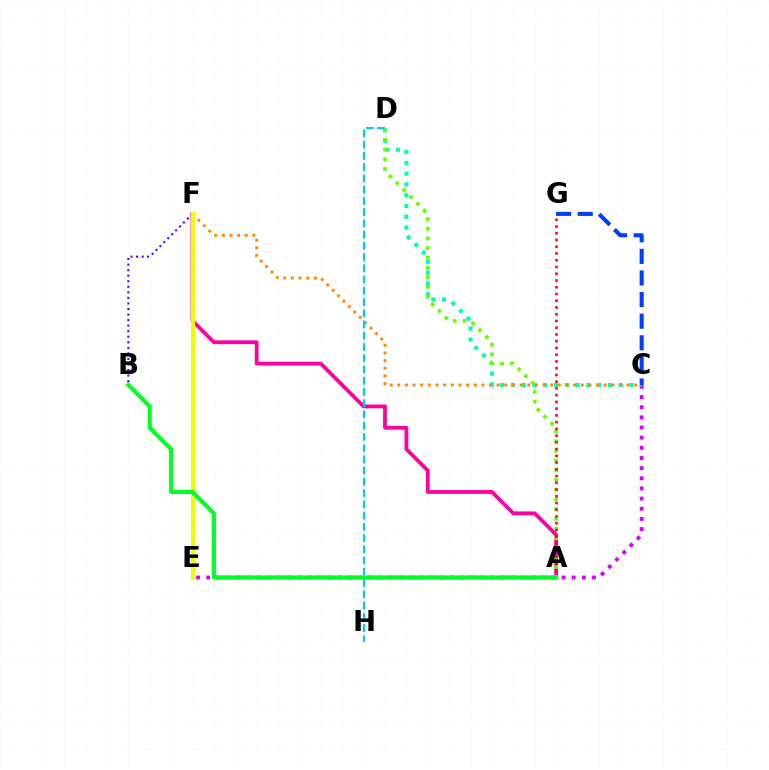{('C', 'E'): [{'color': '#d600ff', 'line_style': 'dotted', 'thickness': 2.76}], ('C', 'D'): [{'color': '#00ffaf', 'line_style': 'dotted', 'thickness': 2.93}], ('C', 'F'): [{'color': '#ff8800', 'line_style': 'dotted', 'thickness': 2.08}], ('A', 'F'): [{'color': '#ff00a0', 'line_style': 'solid', 'thickness': 2.72}], ('A', 'D'): [{'color': '#66ff00', 'line_style': 'dotted', 'thickness': 2.63}], ('D', 'H'): [{'color': '#00c7ff', 'line_style': 'dashed', 'thickness': 1.53}], ('A', 'G'): [{'color': '#ff0000', 'line_style': 'dotted', 'thickness': 1.83}], ('B', 'F'): [{'color': '#4f00ff', 'line_style': 'dotted', 'thickness': 1.51}], ('E', 'F'): [{'color': '#eeff00', 'line_style': 'solid', 'thickness': 2.9}], ('C', 'G'): [{'color': '#003fff', 'line_style': 'dashed', 'thickness': 2.93}], ('A', 'B'): [{'color': '#00ff27', 'line_style': 'solid', 'thickness': 2.98}]}